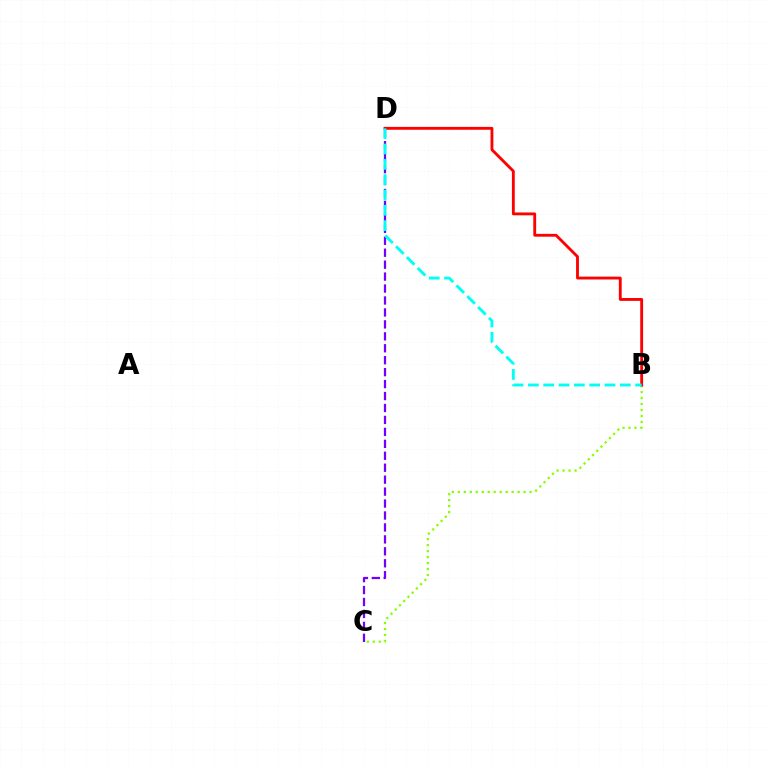{('B', 'C'): [{'color': '#84ff00', 'line_style': 'dotted', 'thickness': 1.62}], ('B', 'D'): [{'color': '#ff0000', 'line_style': 'solid', 'thickness': 2.05}, {'color': '#00fff6', 'line_style': 'dashed', 'thickness': 2.08}], ('C', 'D'): [{'color': '#7200ff', 'line_style': 'dashed', 'thickness': 1.62}]}